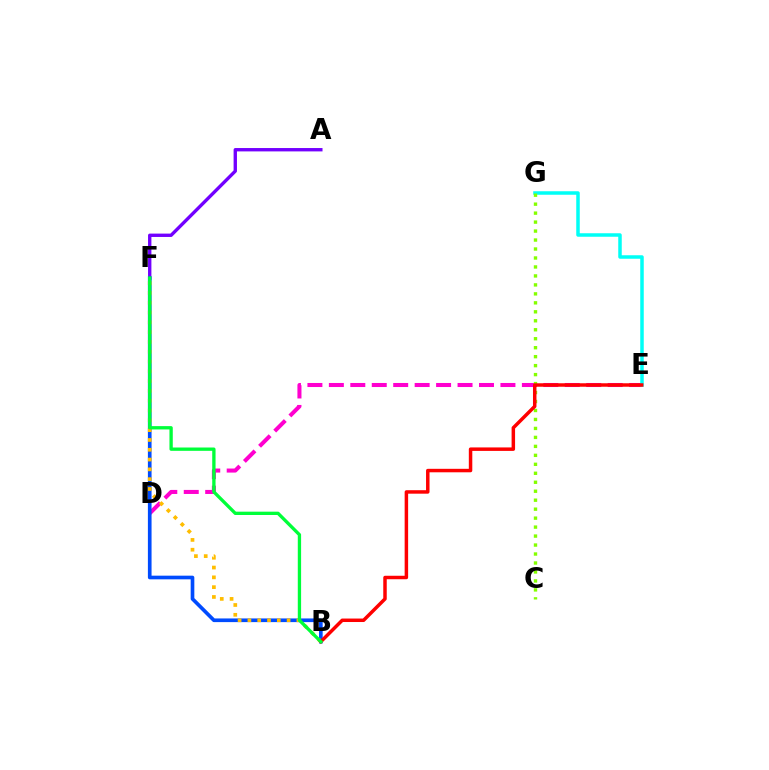{('D', 'E'): [{'color': '#ff00cf', 'line_style': 'dashed', 'thickness': 2.91}], ('A', 'F'): [{'color': '#7200ff', 'line_style': 'solid', 'thickness': 2.42}], ('E', 'G'): [{'color': '#00fff6', 'line_style': 'solid', 'thickness': 2.52}], ('C', 'G'): [{'color': '#84ff00', 'line_style': 'dotted', 'thickness': 2.44}], ('B', 'F'): [{'color': '#004bff', 'line_style': 'solid', 'thickness': 2.64}, {'color': '#ffbd00', 'line_style': 'dotted', 'thickness': 2.66}, {'color': '#00ff39', 'line_style': 'solid', 'thickness': 2.39}], ('B', 'E'): [{'color': '#ff0000', 'line_style': 'solid', 'thickness': 2.51}]}